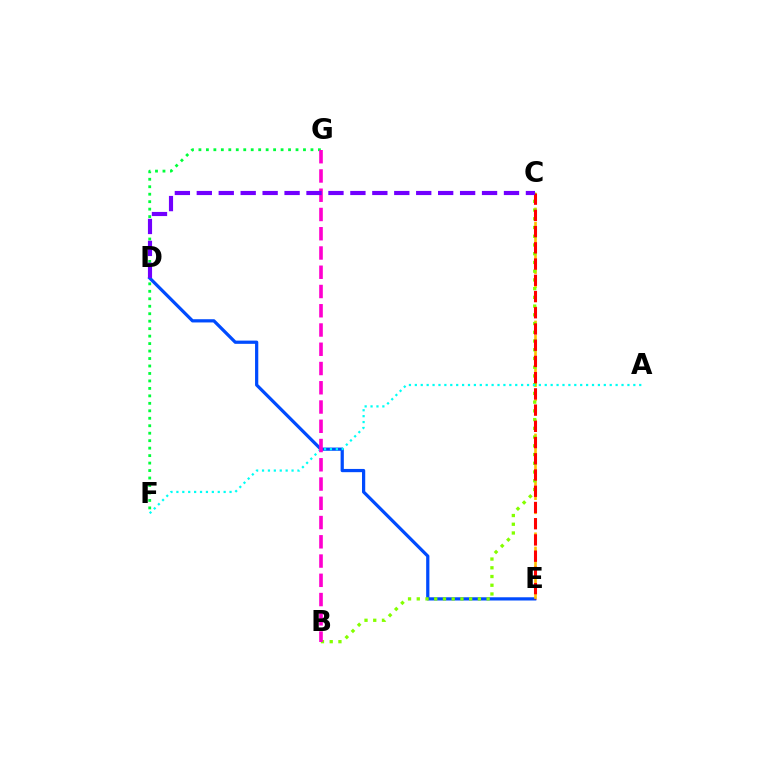{('F', 'G'): [{'color': '#00ff39', 'line_style': 'dotted', 'thickness': 2.03}], ('D', 'E'): [{'color': '#004bff', 'line_style': 'solid', 'thickness': 2.33}], ('C', 'E'): [{'color': '#ffbd00', 'line_style': 'dashed', 'thickness': 1.92}, {'color': '#ff0000', 'line_style': 'dashed', 'thickness': 2.2}], ('B', 'C'): [{'color': '#84ff00', 'line_style': 'dotted', 'thickness': 2.37}], ('A', 'F'): [{'color': '#00fff6', 'line_style': 'dotted', 'thickness': 1.6}], ('B', 'G'): [{'color': '#ff00cf', 'line_style': 'dashed', 'thickness': 2.62}], ('C', 'D'): [{'color': '#7200ff', 'line_style': 'dashed', 'thickness': 2.98}]}